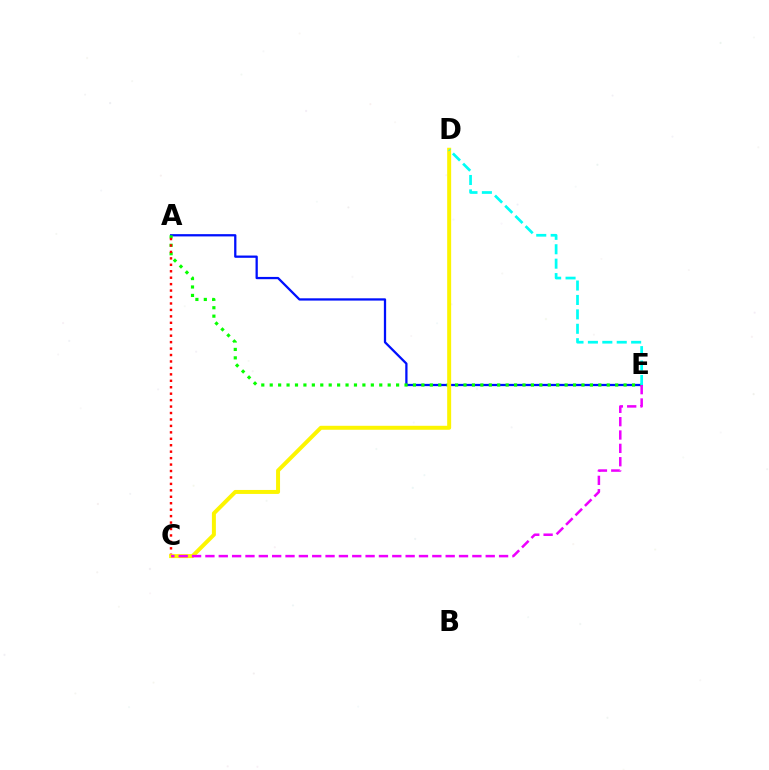{('A', 'E'): [{'color': '#0010ff', 'line_style': 'solid', 'thickness': 1.64}, {'color': '#08ff00', 'line_style': 'dotted', 'thickness': 2.29}], ('A', 'C'): [{'color': '#ff0000', 'line_style': 'dotted', 'thickness': 1.75}], ('C', 'D'): [{'color': '#fcf500', 'line_style': 'solid', 'thickness': 2.86}], ('C', 'E'): [{'color': '#ee00ff', 'line_style': 'dashed', 'thickness': 1.81}], ('D', 'E'): [{'color': '#00fff6', 'line_style': 'dashed', 'thickness': 1.96}]}